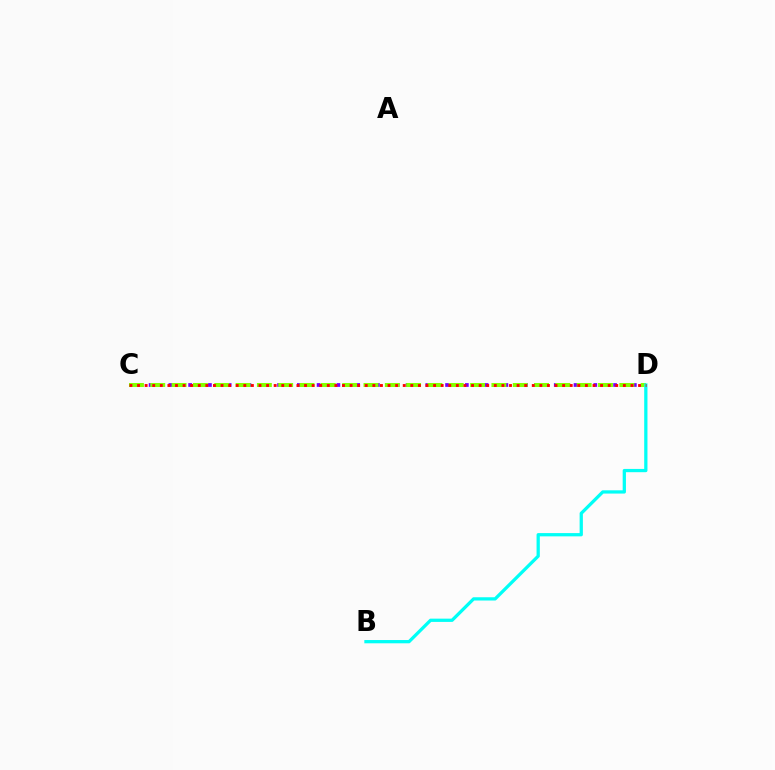{('C', 'D'): [{'color': '#7200ff', 'line_style': 'dotted', 'thickness': 2.68}, {'color': '#84ff00', 'line_style': 'dashed', 'thickness': 2.9}, {'color': '#ff0000', 'line_style': 'dotted', 'thickness': 2.06}], ('B', 'D'): [{'color': '#00fff6', 'line_style': 'solid', 'thickness': 2.35}]}